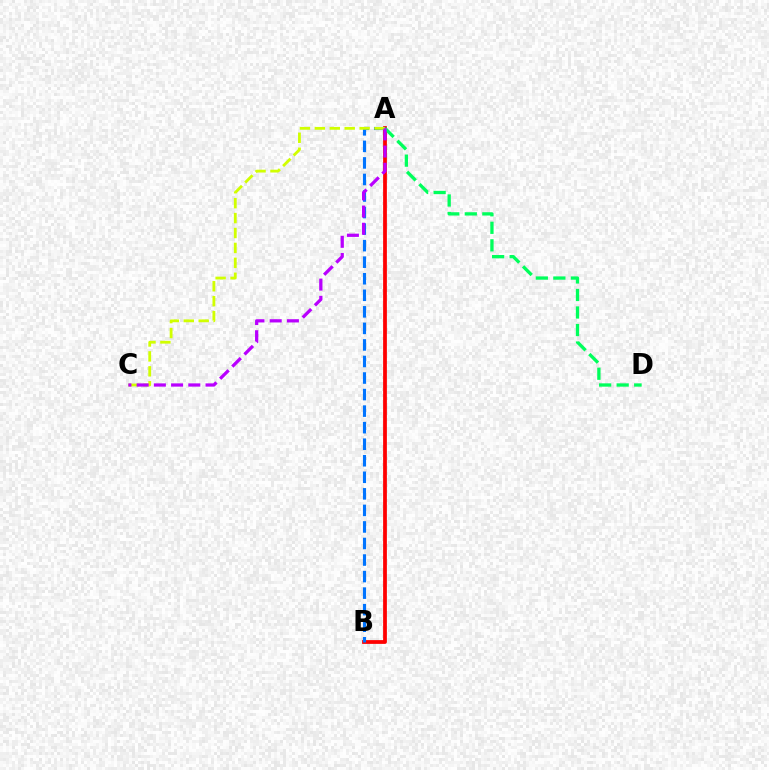{('A', 'B'): [{'color': '#ff0000', 'line_style': 'solid', 'thickness': 2.71}, {'color': '#0074ff', 'line_style': 'dashed', 'thickness': 2.25}], ('A', 'D'): [{'color': '#00ff5c', 'line_style': 'dashed', 'thickness': 2.38}], ('A', 'C'): [{'color': '#d1ff00', 'line_style': 'dashed', 'thickness': 2.03}, {'color': '#b900ff', 'line_style': 'dashed', 'thickness': 2.34}]}